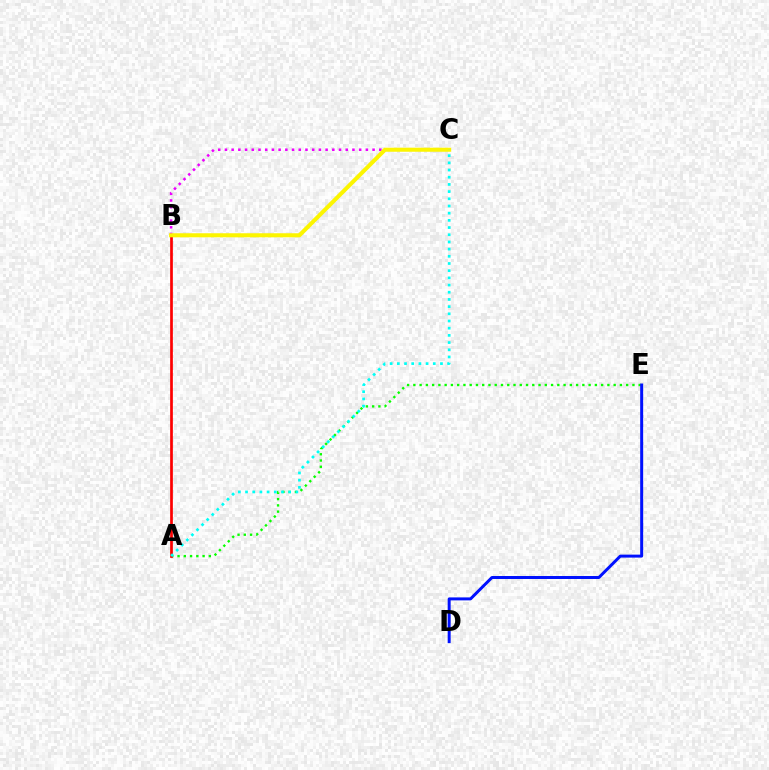{('A', 'E'): [{'color': '#08ff00', 'line_style': 'dotted', 'thickness': 1.7}], ('B', 'C'): [{'color': '#ee00ff', 'line_style': 'dotted', 'thickness': 1.82}, {'color': '#fcf500', 'line_style': 'solid', 'thickness': 2.92}], ('A', 'B'): [{'color': '#ff0000', 'line_style': 'solid', 'thickness': 1.95}], ('D', 'E'): [{'color': '#0010ff', 'line_style': 'solid', 'thickness': 2.14}], ('A', 'C'): [{'color': '#00fff6', 'line_style': 'dotted', 'thickness': 1.95}]}